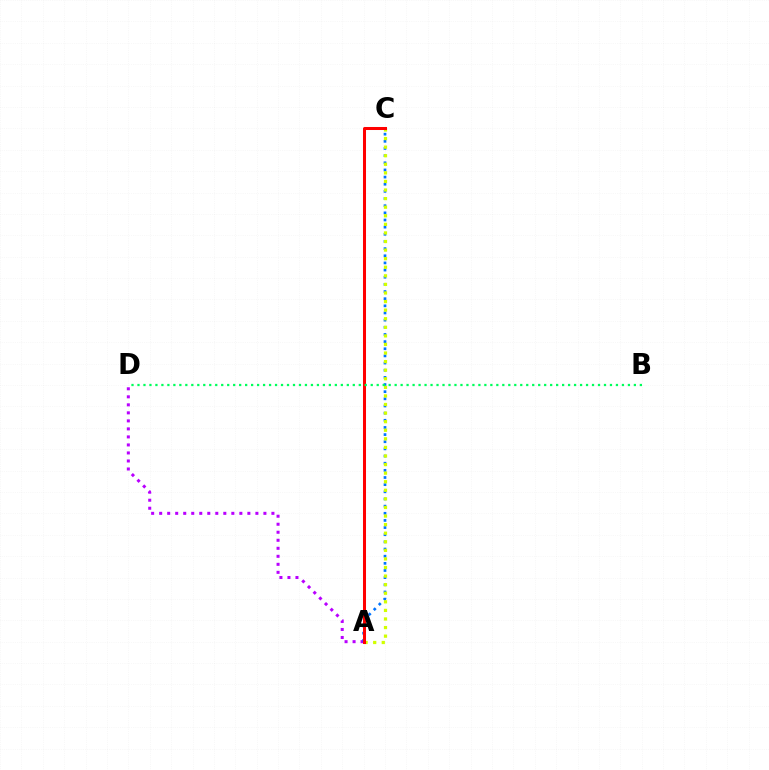{('A', 'D'): [{'color': '#b900ff', 'line_style': 'dotted', 'thickness': 2.18}], ('A', 'C'): [{'color': '#0074ff', 'line_style': 'dotted', 'thickness': 1.94}, {'color': '#d1ff00', 'line_style': 'dotted', 'thickness': 2.33}, {'color': '#ff0000', 'line_style': 'solid', 'thickness': 2.18}], ('B', 'D'): [{'color': '#00ff5c', 'line_style': 'dotted', 'thickness': 1.62}]}